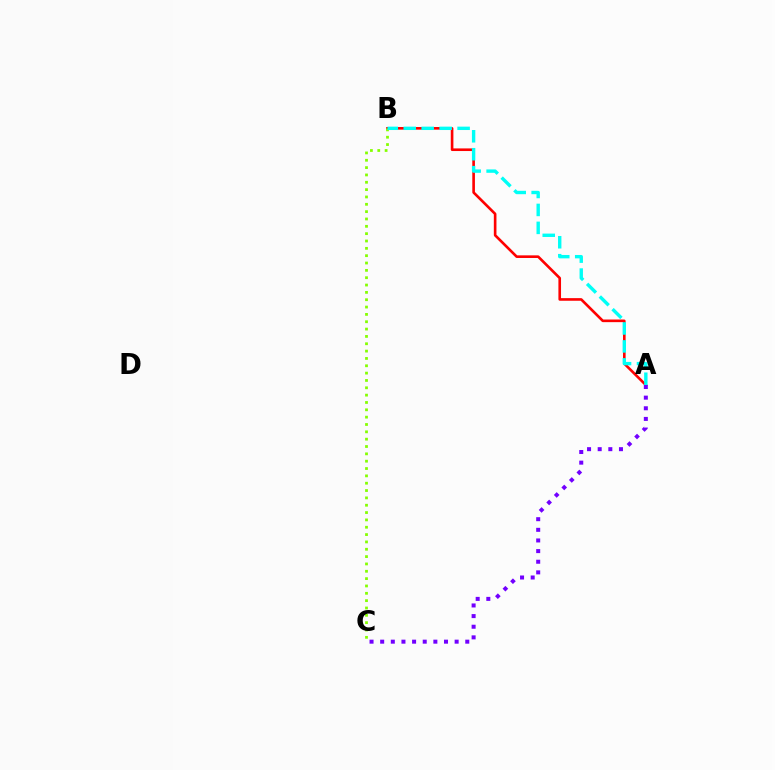{('A', 'B'): [{'color': '#ff0000', 'line_style': 'solid', 'thickness': 1.89}, {'color': '#00fff6', 'line_style': 'dashed', 'thickness': 2.44}], ('A', 'C'): [{'color': '#7200ff', 'line_style': 'dotted', 'thickness': 2.89}], ('B', 'C'): [{'color': '#84ff00', 'line_style': 'dotted', 'thickness': 1.99}]}